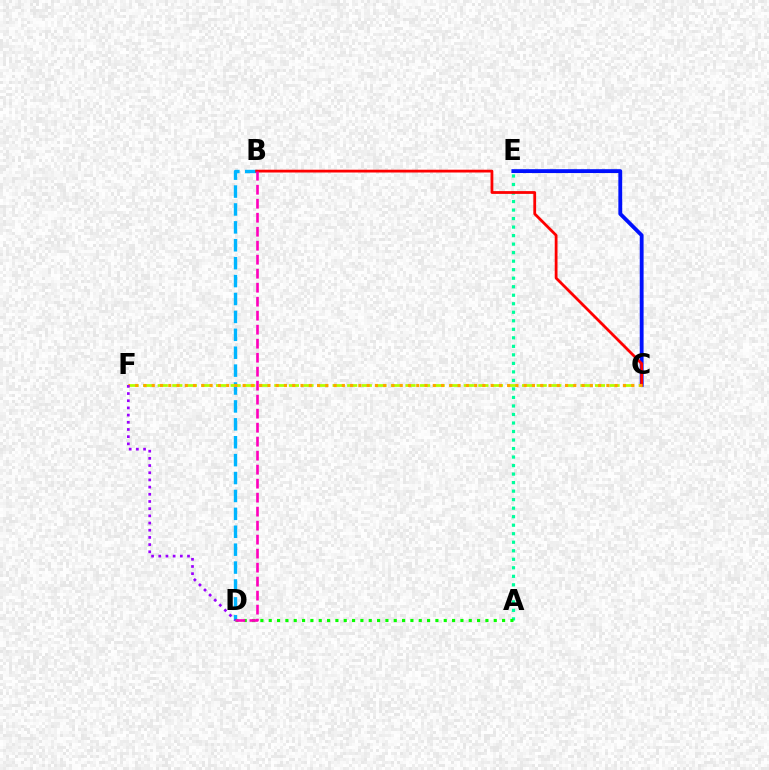{('C', 'E'): [{'color': '#0010ff', 'line_style': 'solid', 'thickness': 2.76}], ('B', 'D'): [{'color': '#00b5ff', 'line_style': 'dashed', 'thickness': 2.43}, {'color': '#ff00bd', 'line_style': 'dashed', 'thickness': 1.9}], ('A', 'E'): [{'color': '#00ff9d', 'line_style': 'dotted', 'thickness': 2.31}], ('A', 'D'): [{'color': '#08ff00', 'line_style': 'dotted', 'thickness': 2.26}], ('C', 'F'): [{'color': '#b3ff00', 'line_style': 'dashed', 'thickness': 1.98}, {'color': '#ffa500', 'line_style': 'dotted', 'thickness': 2.25}], ('B', 'C'): [{'color': '#ff0000', 'line_style': 'solid', 'thickness': 2.0}], ('D', 'F'): [{'color': '#9b00ff', 'line_style': 'dotted', 'thickness': 1.95}]}